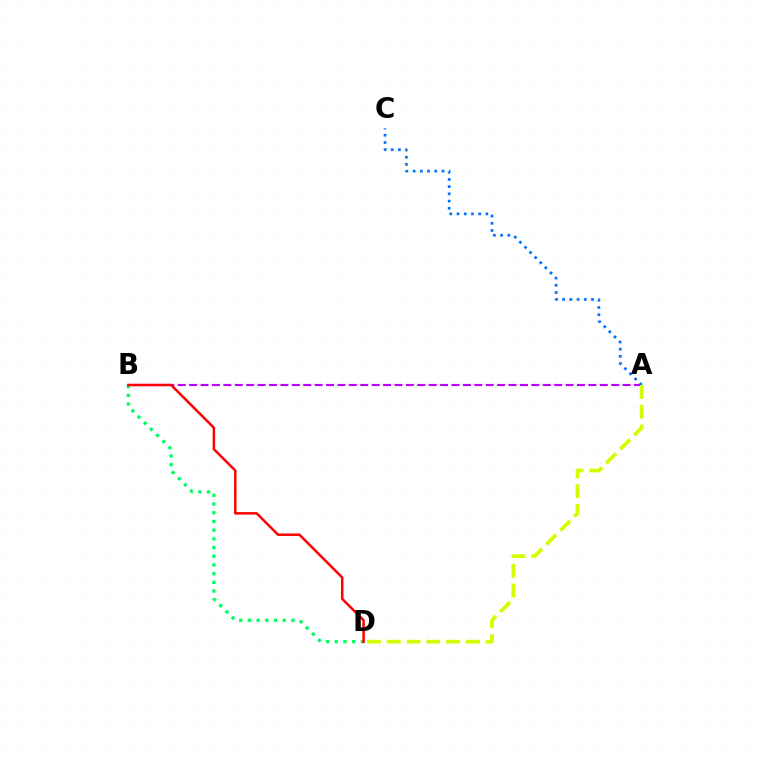{('A', 'B'): [{'color': '#b900ff', 'line_style': 'dashed', 'thickness': 1.55}], ('A', 'C'): [{'color': '#0074ff', 'line_style': 'dotted', 'thickness': 1.96}], ('A', 'D'): [{'color': '#d1ff00', 'line_style': 'dashed', 'thickness': 2.69}], ('B', 'D'): [{'color': '#00ff5c', 'line_style': 'dotted', 'thickness': 2.36}, {'color': '#ff0000', 'line_style': 'solid', 'thickness': 1.79}]}